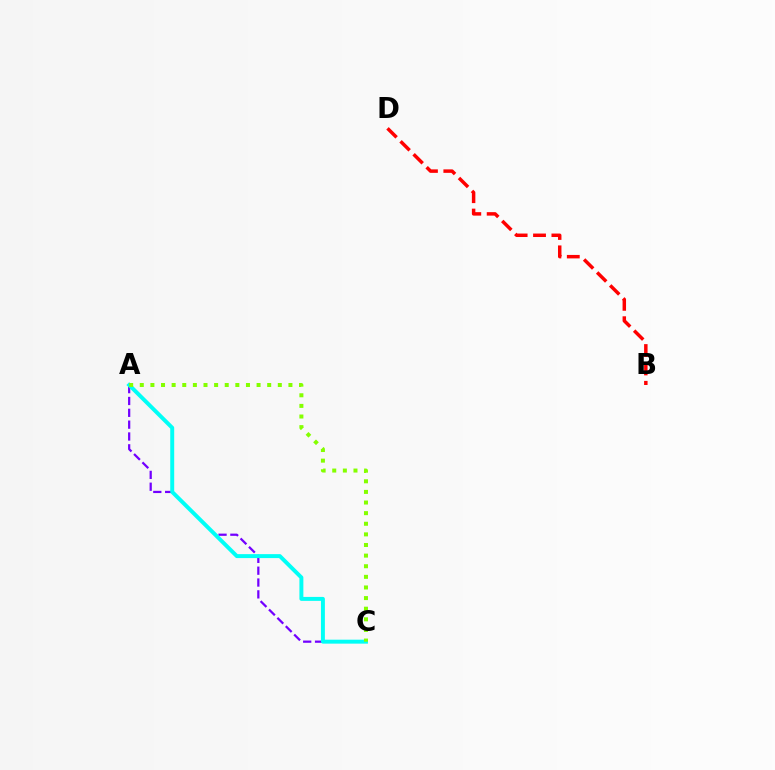{('A', 'C'): [{'color': '#7200ff', 'line_style': 'dashed', 'thickness': 1.61}, {'color': '#00fff6', 'line_style': 'solid', 'thickness': 2.84}, {'color': '#84ff00', 'line_style': 'dotted', 'thickness': 2.88}], ('B', 'D'): [{'color': '#ff0000', 'line_style': 'dashed', 'thickness': 2.5}]}